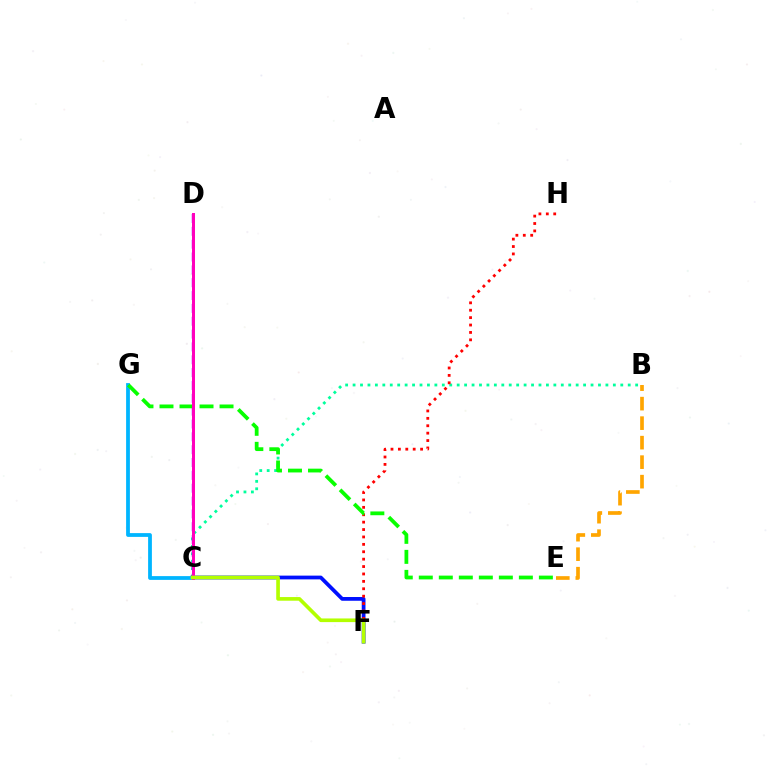{('B', 'C'): [{'color': '#00ff9d', 'line_style': 'dotted', 'thickness': 2.02}], ('C', 'D'): [{'color': '#9b00ff', 'line_style': 'dashed', 'thickness': 1.74}, {'color': '#ff00bd', 'line_style': 'solid', 'thickness': 2.15}], ('C', 'F'): [{'color': '#0010ff', 'line_style': 'solid', 'thickness': 2.7}, {'color': '#b3ff00', 'line_style': 'solid', 'thickness': 2.63}], ('B', 'E'): [{'color': '#ffa500', 'line_style': 'dashed', 'thickness': 2.65}], ('F', 'H'): [{'color': '#ff0000', 'line_style': 'dotted', 'thickness': 2.01}], ('C', 'G'): [{'color': '#00b5ff', 'line_style': 'solid', 'thickness': 2.72}], ('E', 'G'): [{'color': '#08ff00', 'line_style': 'dashed', 'thickness': 2.72}]}